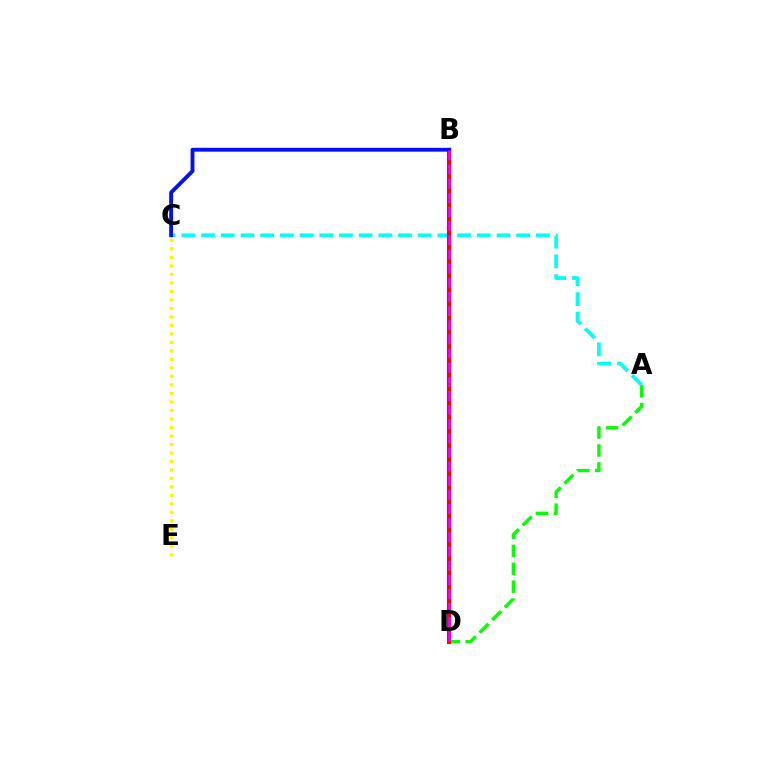{('C', 'E'): [{'color': '#fcf500', 'line_style': 'dotted', 'thickness': 2.31}], ('A', 'D'): [{'color': '#08ff00', 'line_style': 'dashed', 'thickness': 2.43}], ('A', 'C'): [{'color': '#00fff6', 'line_style': 'dashed', 'thickness': 2.68}], ('B', 'D'): [{'color': '#ff0000', 'line_style': 'solid', 'thickness': 2.96}, {'color': '#ee00ff', 'line_style': 'dashed', 'thickness': 1.92}], ('B', 'C'): [{'color': '#0010ff', 'line_style': 'solid', 'thickness': 2.77}]}